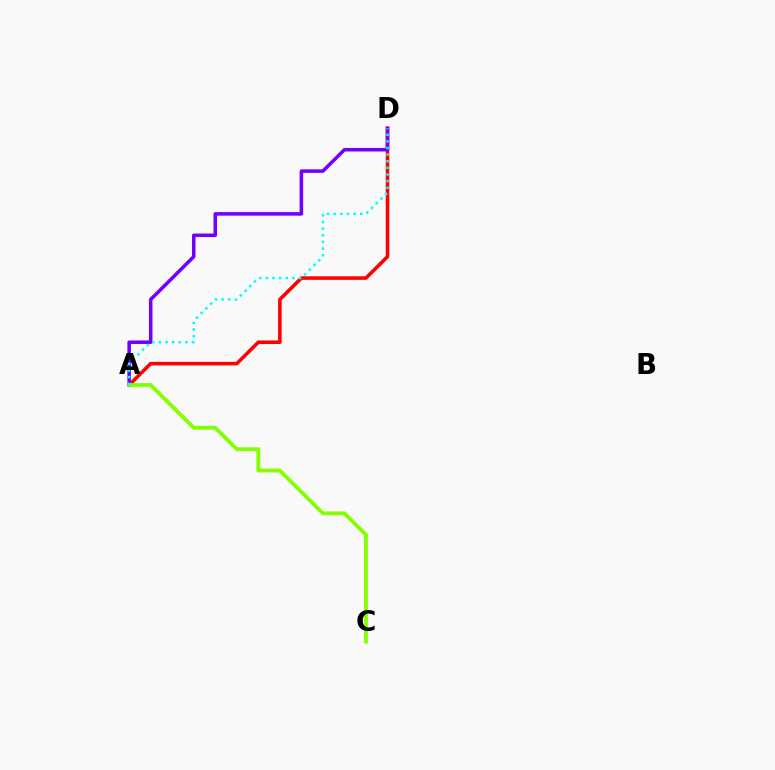{('A', 'D'): [{'color': '#ff0000', 'line_style': 'solid', 'thickness': 2.56}, {'color': '#7200ff', 'line_style': 'solid', 'thickness': 2.55}, {'color': '#00fff6', 'line_style': 'dotted', 'thickness': 1.8}], ('A', 'C'): [{'color': '#84ff00', 'line_style': 'solid', 'thickness': 2.74}]}